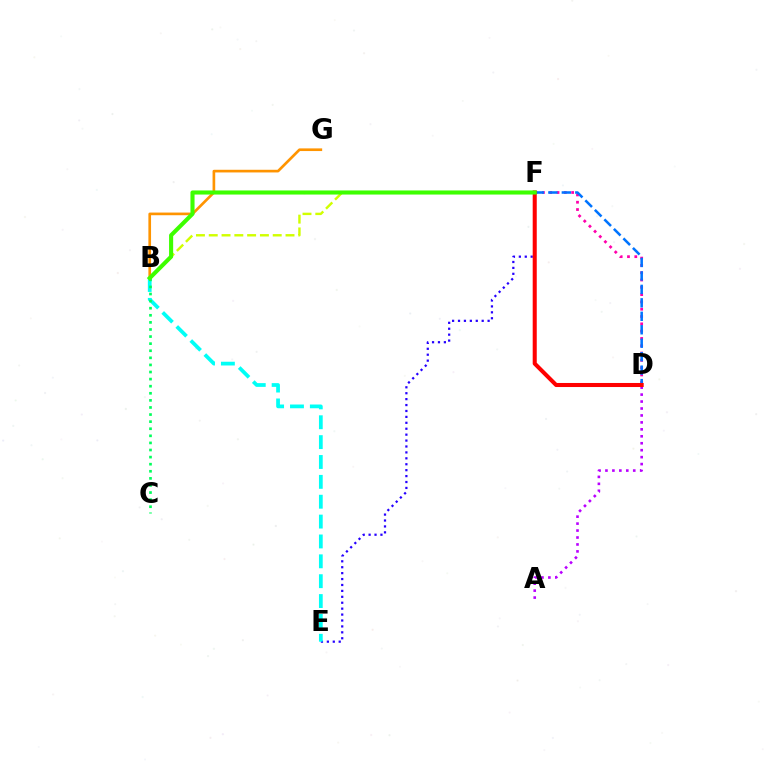{('B', 'G'): [{'color': '#ff9400', 'line_style': 'solid', 'thickness': 1.92}], ('D', 'F'): [{'color': '#ff00ac', 'line_style': 'dotted', 'thickness': 1.98}, {'color': '#0074ff', 'line_style': 'dashed', 'thickness': 1.83}, {'color': '#ff0000', 'line_style': 'solid', 'thickness': 2.92}], ('E', 'F'): [{'color': '#2500ff', 'line_style': 'dotted', 'thickness': 1.61}], ('B', 'E'): [{'color': '#00fff6', 'line_style': 'dashed', 'thickness': 2.7}], ('A', 'D'): [{'color': '#b900ff', 'line_style': 'dotted', 'thickness': 1.89}], ('B', 'C'): [{'color': '#00ff5c', 'line_style': 'dotted', 'thickness': 1.93}], ('B', 'F'): [{'color': '#d1ff00', 'line_style': 'dashed', 'thickness': 1.74}, {'color': '#3dff00', 'line_style': 'solid', 'thickness': 2.95}]}